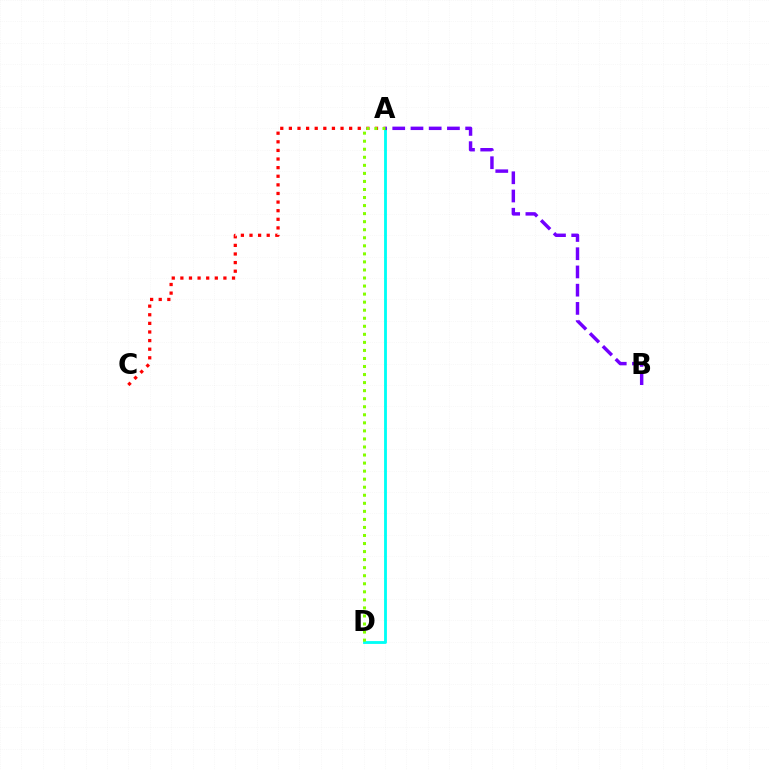{('A', 'D'): [{'color': '#00fff6', 'line_style': 'solid', 'thickness': 2.04}, {'color': '#84ff00', 'line_style': 'dotted', 'thickness': 2.19}], ('A', 'C'): [{'color': '#ff0000', 'line_style': 'dotted', 'thickness': 2.34}], ('A', 'B'): [{'color': '#7200ff', 'line_style': 'dashed', 'thickness': 2.48}]}